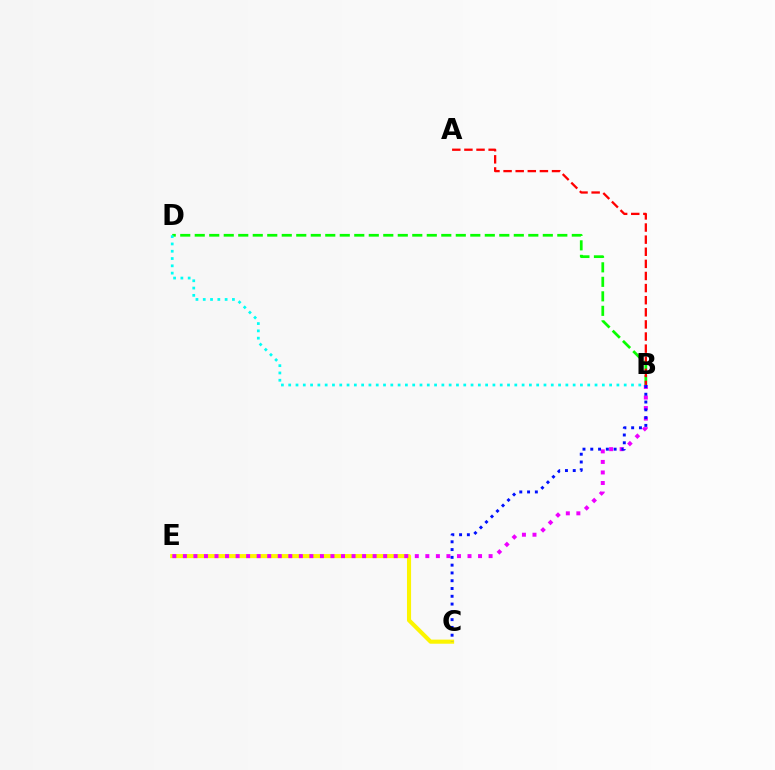{('C', 'E'): [{'color': '#fcf500', 'line_style': 'solid', 'thickness': 2.95}], ('B', 'E'): [{'color': '#ee00ff', 'line_style': 'dotted', 'thickness': 2.86}], ('B', 'C'): [{'color': '#0010ff', 'line_style': 'dotted', 'thickness': 2.11}], ('B', 'D'): [{'color': '#08ff00', 'line_style': 'dashed', 'thickness': 1.97}, {'color': '#00fff6', 'line_style': 'dotted', 'thickness': 1.98}], ('A', 'B'): [{'color': '#ff0000', 'line_style': 'dashed', 'thickness': 1.65}]}